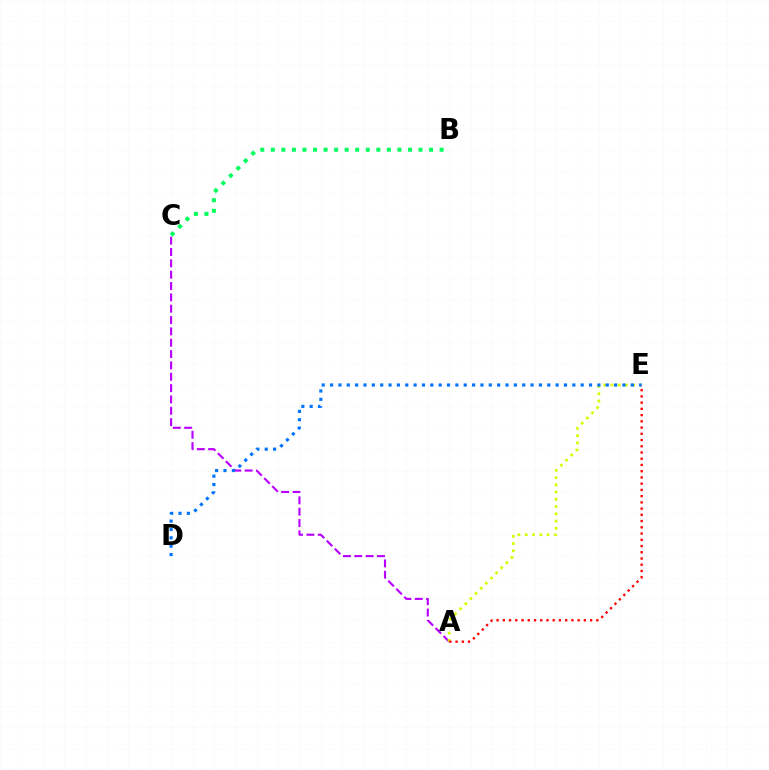{('A', 'C'): [{'color': '#b900ff', 'line_style': 'dashed', 'thickness': 1.54}], ('B', 'C'): [{'color': '#00ff5c', 'line_style': 'dotted', 'thickness': 2.87}], ('A', 'E'): [{'color': '#d1ff00', 'line_style': 'dotted', 'thickness': 1.97}, {'color': '#ff0000', 'line_style': 'dotted', 'thickness': 1.69}], ('D', 'E'): [{'color': '#0074ff', 'line_style': 'dotted', 'thickness': 2.27}]}